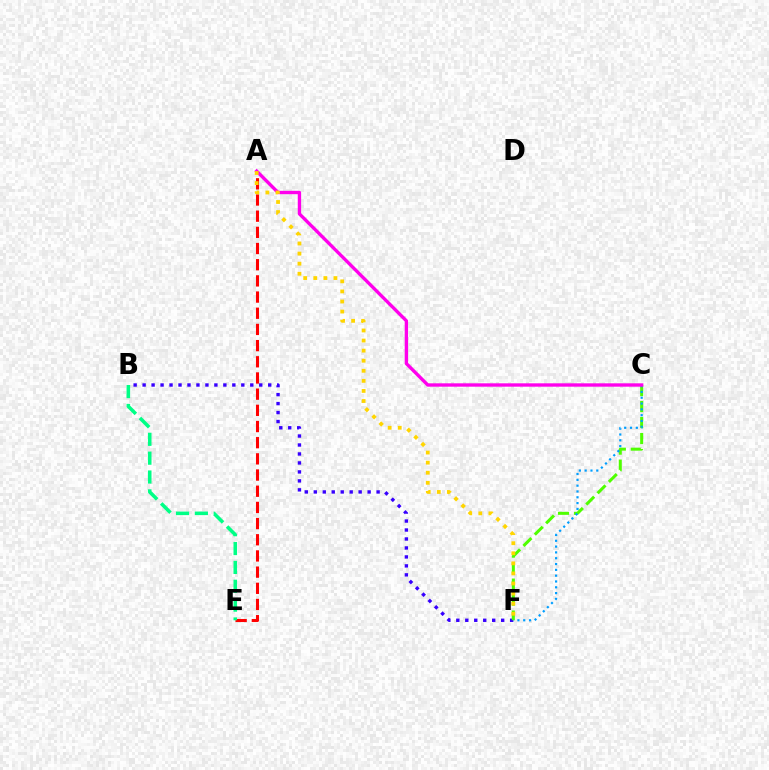{('B', 'F'): [{'color': '#3700ff', 'line_style': 'dotted', 'thickness': 2.44}], ('A', 'E'): [{'color': '#ff0000', 'line_style': 'dashed', 'thickness': 2.2}], ('B', 'E'): [{'color': '#00ff86', 'line_style': 'dashed', 'thickness': 2.56}], ('C', 'F'): [{'color': '#4fff00', 'line_style': 'dashed', 'thickness': 2.17}, {'color': '#009eff', 'line_style': 'dotted', 'thickness': 1.58}], ('A', 'C'): [{'color': '#ff00ed', 'line_style': 'solid', 'thickness': 2.42}], ('A', 'F'): [{'color': '#ffd500', 'line_style': 'dotted', 'thickness': 2.74}]}